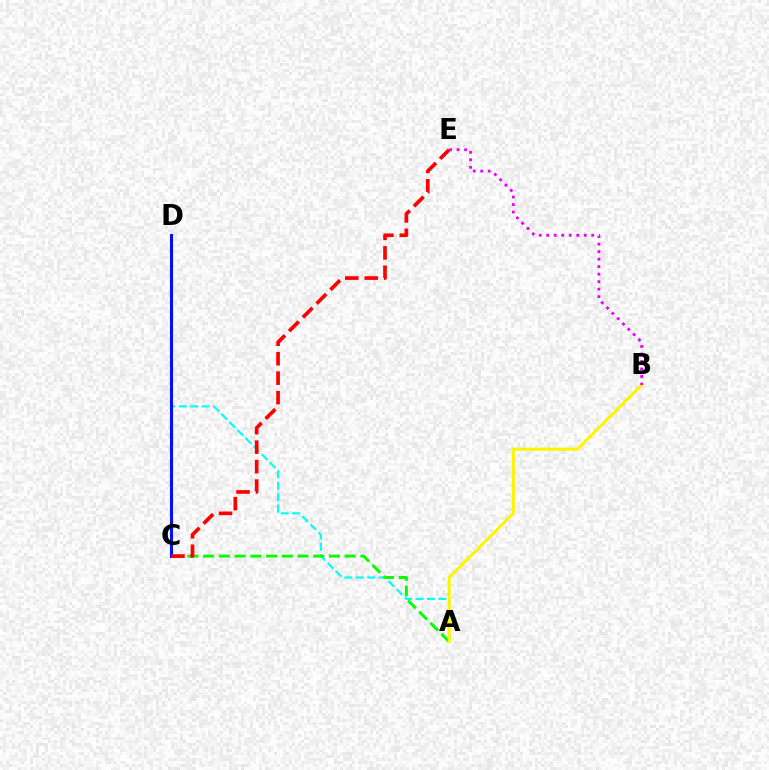{('A', 'D'): [{'color': '#00fff6', 'line_style': 'dashed', 'thickness': 1.55}], ('A', 'C'): [{'color': '#08ff00', 'line_style': 'dashed', 'thickness': 2.14}], ('C', 'D'): [{'color': '#0010ff', 'line_style': 'solid', 'thickness': 2.22}], ('A', 'B'): [{'color': '#fcf500', 'line_style': 'solid', 'thickness': 2.16}], ('C', 'E'): [{'color': '#ff0000', 'line_style': 'dashed', 'thickness': 2.64}], ('B', 'E'): [{'color': '#ee00ff', 'line_style': 'dotted', 'thickness': 2.04}]}